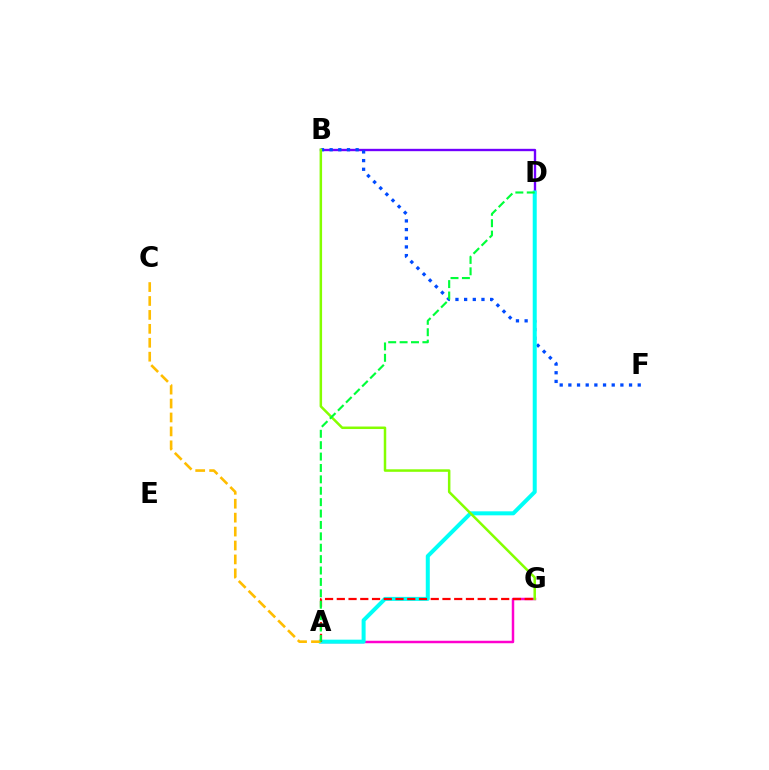{('B', 'D'): [{'color': '#7200ff', 'line_style': 'solid', 'thickness': 1.7}], ('A', 'G'): [{'color': '#ff00cf', 'line_style': 'solid', 'thickness': 1.78}, {'color': '#ff0000', 'line_style': 'dashed', 'thickness': 1.6}], ('B', 'F'): [{'color': '#004bff', 'line_style': 'dotted', 'thickness': 2.36}], ('A', 'D'): [{'color': '#00fff6', 'line_style': 'solid', 'thickness': 2.88}, {'color': '#00ff39', 'line_style': 'dashed', 'thickness': 1.55}], ('A', 'C'): [{'color': '#ffbd00', 'line_style': 'dashed', 'thickness': 1.89}], ('B', 'G'): [{'color': '#84ff00', 'line_style': 'solid', 'thickness': 1.8}]}